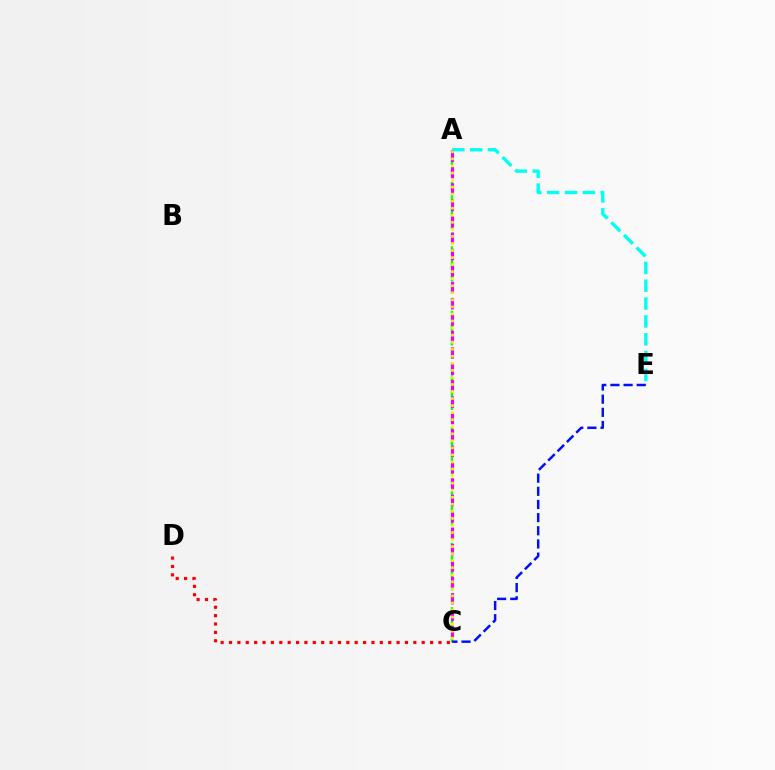{('A', 'C'): [{'color': '#08ff00', 'line_style': 'dashed', 'thickness': 1.75}, {'color': '#ee00ff', 'line_style': 'dashed', 'thickness': 2.23}, {'color': '#fcf500', 'line_style': 'dotted', 'thickness': 1.92}], ('A', 'E'): [{'color': '#00fff6', 'line_style': 'dashed', 'thickness': 2.43}], ('C', 'D'): [{'color': '#ff0000', 'line_style': 'dotted', 'thickness': 2.28}], ('C', 'E'): [{'color': '#0010ff', 'line_style': 'dashed', 'thickness': 1.79}]}